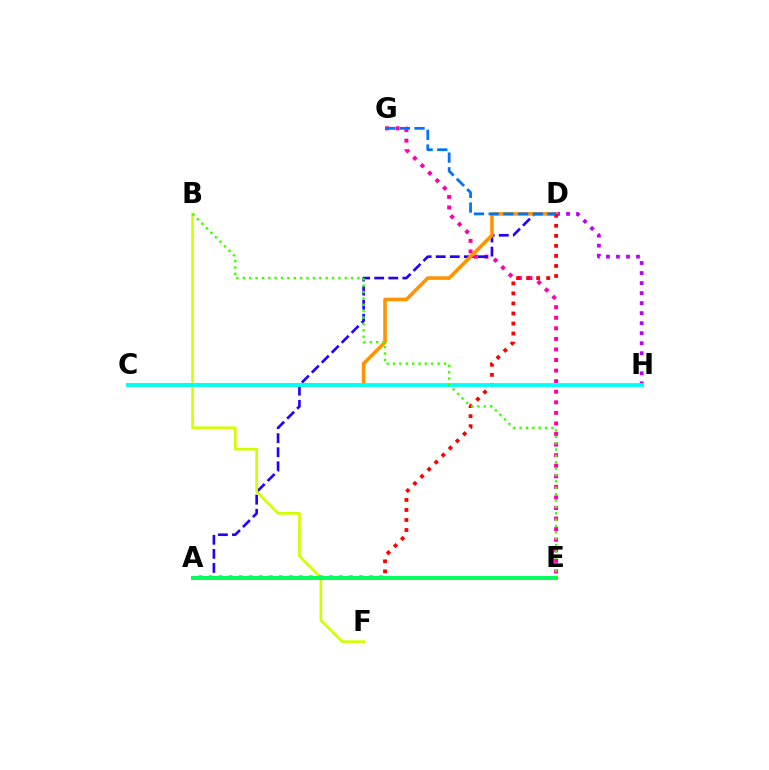{('D', 'H'): [{'color': '#b900ff', 'line_style': 'dotted', 'thickness': 2.72}], ('E', 'G'): [{'color': '#ff00ac', 'line_style': 'dotted', 'thickness': 2.87}], ('A', 'D'): [{'color': '#2500ff', 'line_style': 'dashed', 'thickness': 1.91}, {'color': '#ff0000', 'line_style': 'dotted', 'thickness': 2.73}], ('C', 'D'): [{'color': '#ff9400', 'line_style': 'solid', 'thickness': 2.58}], ('B', 'F'): [{'color': '#d1ff00', 'line_style': 'solid', 'thickness': 1.93}], ('A', 'E'): [{'color': '#00ff5c', 'line_style': 'solid', 'thickness': 2.87}], ('D', 'G'): [{'color': '#0074ff', 'line_style': 'dashed', 'thickness': 2.0}], ('C', 'H'): [{'color': '#00fff6', 'line_style': 'solid', 'thickness': 2.74}], ('B', 'E'): [{'color': '#3dff00', 'line_style': 'dotted', 'thickness': 1.73}]}